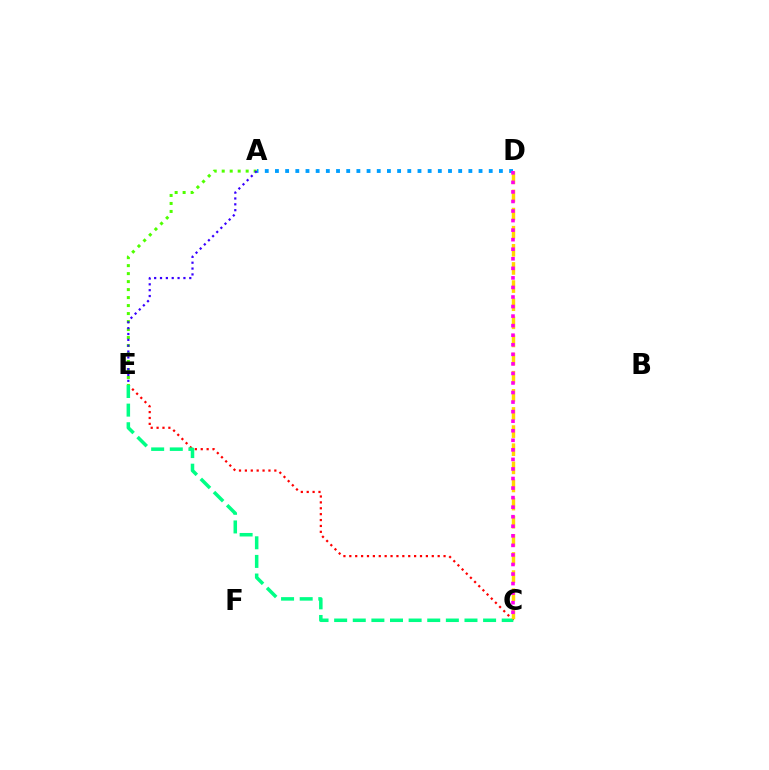{('C', 'E'): [{'color': '#ff0000', 'line_style': 'dotted', 'thickness': 1.6}, {'color': '#00ff86', 'line_style': 'dashed', 'thickness': 2.53}], ('C', 'D'): [{'color': '#ffd500', 'line_style': 'dashed', 'thickness': 2.46}, {'color': '#ff00ed', 'line_style': 'dotted', 'thickness': 2.6}], ('A', 'D'): [{'color': '#009eff', 'line_style': 'dotted', 'thickness': 2.77}], ('A', 'E'): [{'color': '#4fff00', 'line_style': 'dotted', 'thickness': 2.17}, {'color': '#3700ff', 'line_style': 'dotted', 'thickness': 1.59}]}